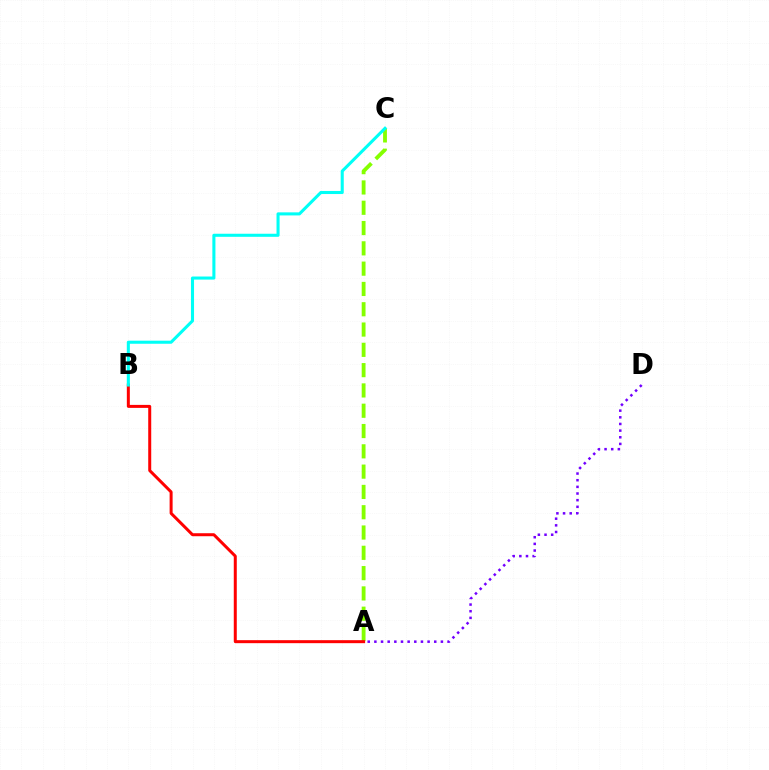{('A', 'C'): [{'color': '#84ff00', 'line_style': 'dashed', 'thickness': 2.76}], ('A', 'B'): [{'color': '#ff0000', 'line_style': 'solid', 'thickness': 2.16}], ('B', 'C'): [{'color': '#00fff6', 'line_style': 'solid', 'thickness': 2.21}], ('A', 'D'): [{'color': '#7200ff', 'line_style': 'dotted', 'thickness': 1.81}]}